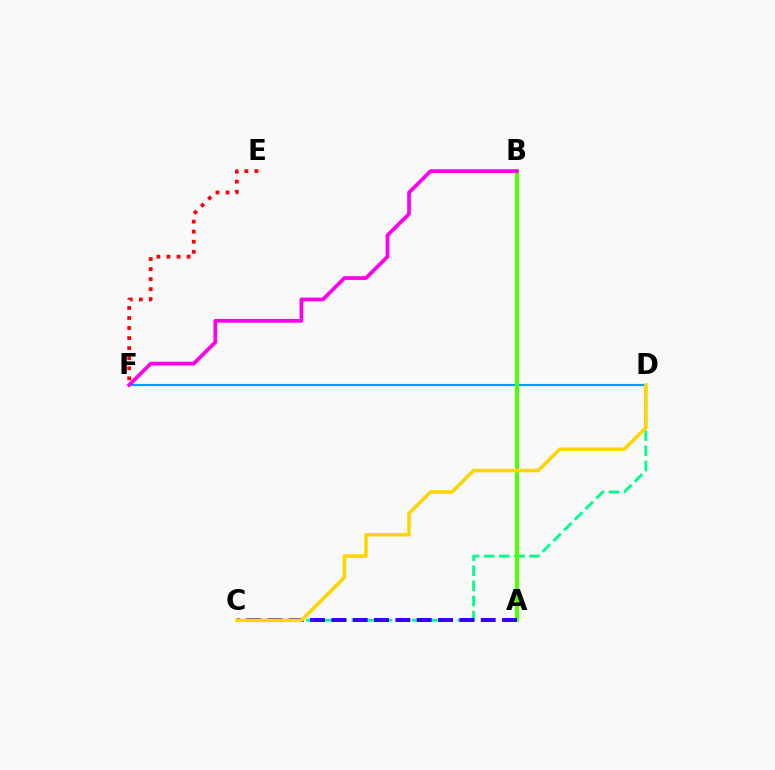{('C', 'D'): [{'color': '#00ff86', 'line_style': 'dashed', 'thickness': 2.05}, {'color': '#ffd500', 'line_style': 'solid', 'thickness': 2.55}], ('D', 'F'): [{'color': '#009eff', 'line_style': 'solid', 'thickness': 1.55}], ('A', 'B'): [{'color': '#4fff00', 'line_style': 'solid', 'thickness': 2.92}], ('B', 'F'): [{'color': '#ff00ed', 'line_style': 'solid', 'thickness': 2.68}], ('A', 'C'): [{'color': '#3700ff', 'line_style': 'dashed', 'thickness': 2.9}], ('E', 'F'): [{'color': '#ff0000', 'line_style': 'dotted', 'thickness': 2.73}]}